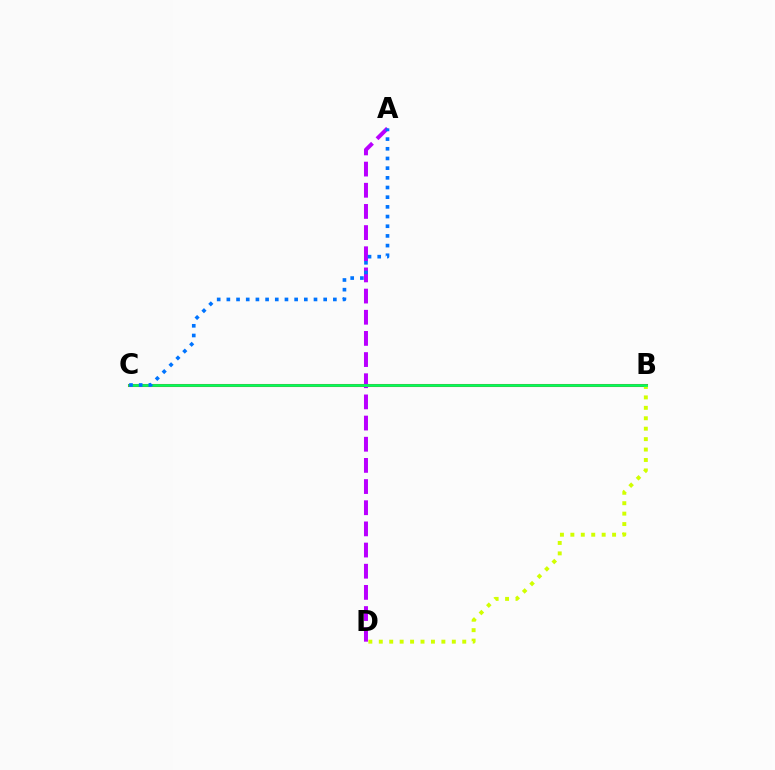{('B', 'C'): [{'color': '#ff0000', 'line_style': 'solid', 'thickness': 2.19}, {'color': '#00ff5c', 'line_style': 'solid', 'thickness': 1.94}], ('B', 'D'): [{'color': '#d1ff00', 'line_style': 'dotted', 'thickness': 2.83}], ('A', 'D'): [{'color': '#b900ff', 'line_style': 'dashed', 'thickness': 2.88}], ('A', 'C'): [{'color': '#0074ff', 'line_style': 'dotted', 'thickness': 2.63}]}